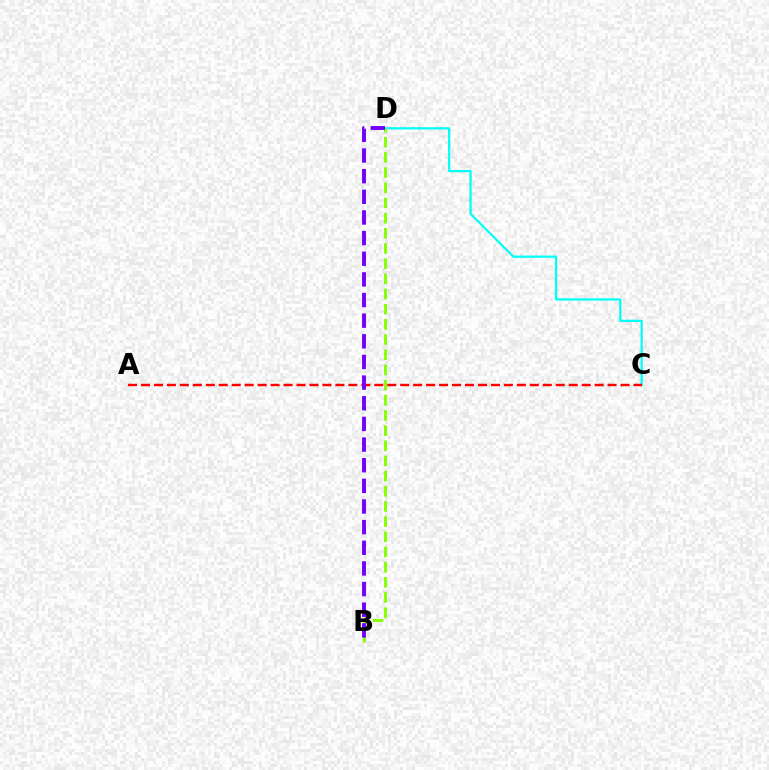{('C', 'D'): [{'color': '#00fff6', 'line_style': 'solid', 'thickness': 1.61}], ('B', 'D'): [{'color': '#84ff00', 'line_style': 'dashed', 'thickness': 2.06}, {'color': '#7200ff', 'line_style': 'dashed', 'thickness': 2.8}], ('A', 'C'): [{'color': '#ff0000', 'line_style': 'dashed', 'thickness': 1.76}]}